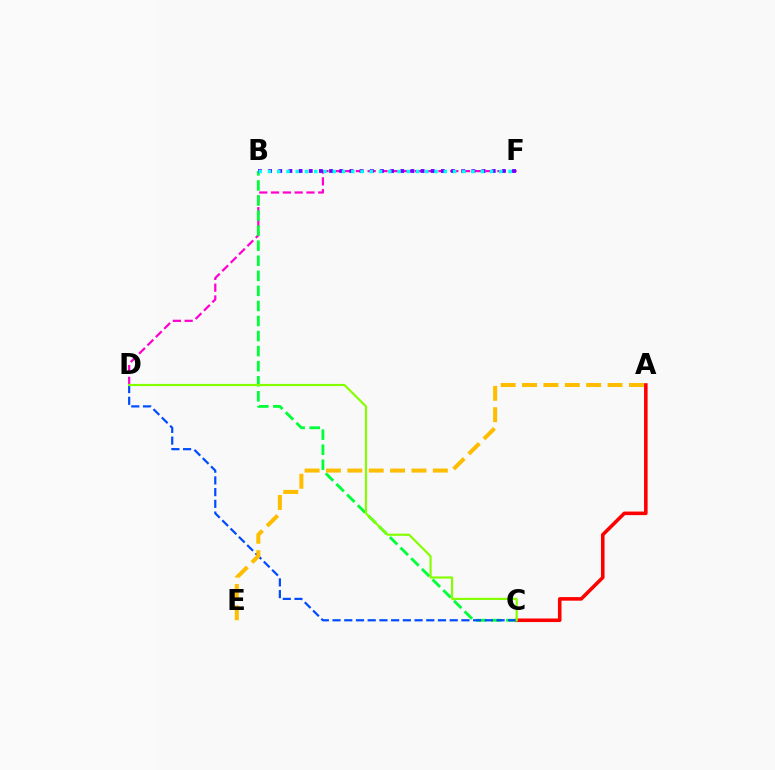{('D', 'F'): [{'color': '#ff00cf', 'line_style': 'dashed', 'thickness': 1.6}], ('A', 'C'): [{'color': '#ff0000', 'line_style': 'solid', 'thickness': 2.57}], ('B', 'C'): [{'color': '#00ff39', 'line_style': 'dashed', 'thickness': 2.05}], ('B', 'F'): [{'color': '#7200ff', 'line_style': 'dotted', 'thickness': 2.76}, {'color': '#00fff6', 'line_style': 'dotted', 'thickness': 2.51}], ('C', 'D'): [{'color': '#004bff', 'line_style': 'dashed', 'thickness': 1.59}, {'color': '#84ff00', 'line_style': 'solid', 'thickness': 1.57}], ('A', 'E'): [{'color': '#ffbd00', 'line_style': 'dashed', 'thickness': 2.9}]}